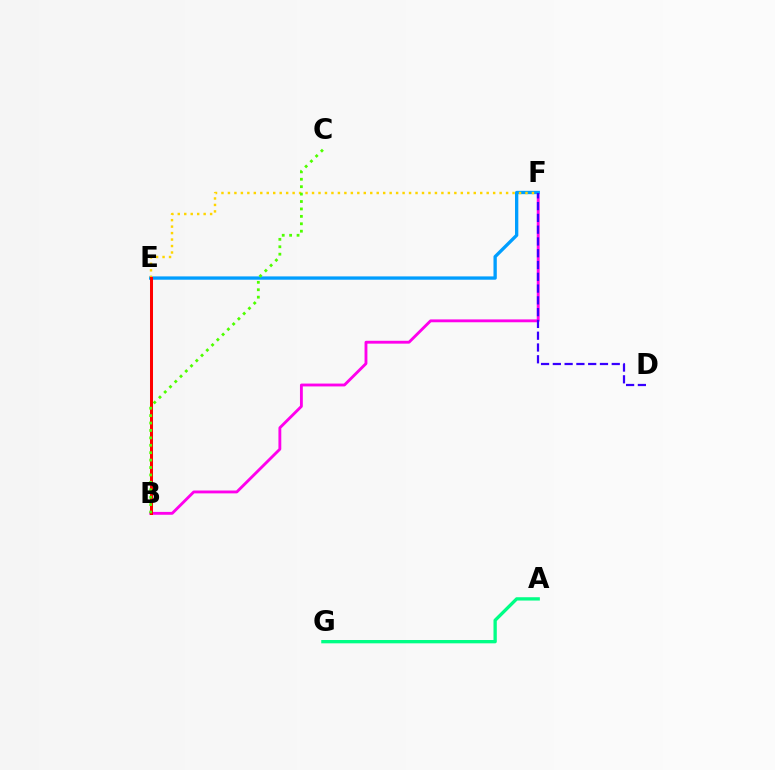{('B', 'F'): [{'color': '#ff00ed', 'line_style': 'solid', 'thickness': 2.06}], ('E', 'F'): [{'color': '#009eff', 'line_style': 'solid', 'thickness': 2.39}, {'color': '#ffd500', 'line_style': 'dotted', 'thickness': 1.76}], ('D', 'F'): [{'color': '#3700ff', 'line_style': 'dashed', 'thickness': 1.6}], ('B', 'E'): [{'color': '#ff0000', 'line_style': 'solid', 'thickness': 2.17}], ('B', 'C'): [{'color': '#4fff00', 'line_style': 'dotted', 'thickness': 2.02}], ('A', 'G'): [{'color': '#00ff86', 'line_style': 'solid', 'thickness': 2.39}]}